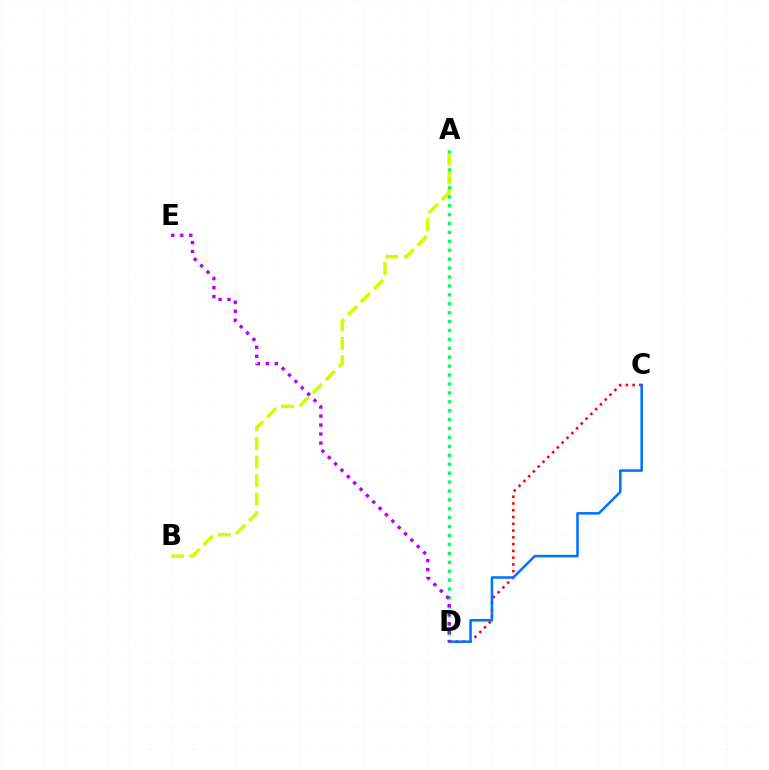{('A', 'D'): [{'color': '#00ff5c', 'line_style': 'dotted', 'thickness': 2.42}], ('A', 'B'): [{'color': '#d1ff00', 'line_style': 'dashed', 'thickness': 2.52}], ('C', 'D'): [{'color': '#ff0000', 'line_style': 'dotted', 'thickness': 1.84}, {'color': '#0074ff', 'line_style': 'solid', 'thickness': 1.84}], ('D', 'E'): [{'color': '#b900ff', 'line_style': 'dotted', 'thickness': 2.44}]}